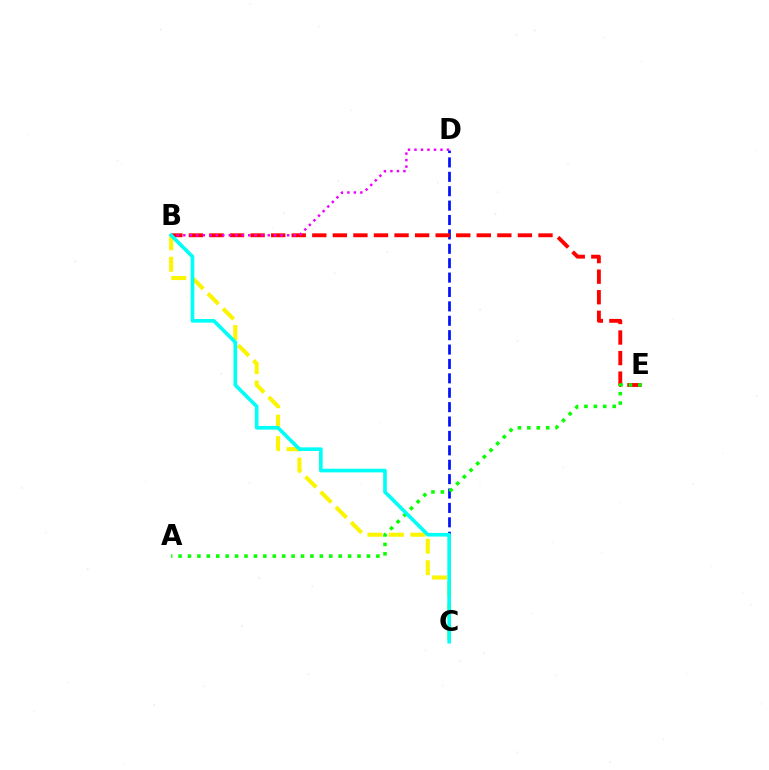{('C', 'D'): [{'color': '#0010ff', 'line_style': 'dashed', 'thickness': 1.96}], ('B', 'C'): [{'color': '#fcf500', 'line_style': 'dashed', 'thickness': 2.92}, {'color': '#00fff6', 'line_style': 'solid', 'thickness': 2.63}], ('B', 'E'): [{'color': '#ff0000', 'line_style': 'dashed', 'thickness': 2.79}], ('B', 'D'): [{'color': '#ee00ff', 'line_style': 'dotted', 'thickness': 1.76}], ('A', 'E'): [{'color': '#08ff00', 'line_style': 'dotted', 'thickness': 2.56}]}